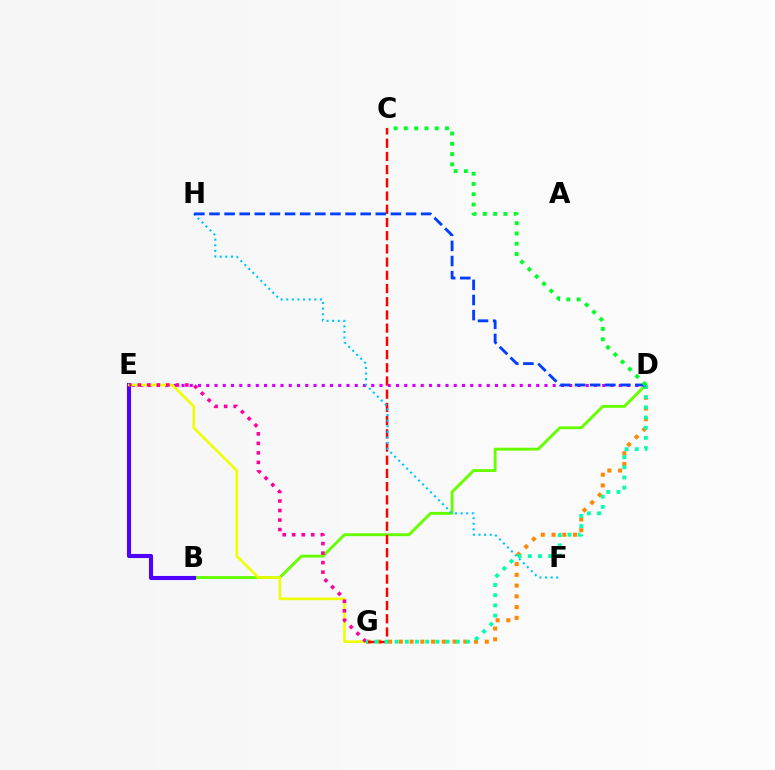{('D', 'G'): [{'color': '#ff8800', 'line_style': 'dotted', 'thickness': 2.92}, {'color': '#00ffaf', 'line_style': 'dotted', 'thickness': 2.77}], ('B', 'D'): [{'color': '#66ff00', 'line_style': 'solid', 'thickness': 2.09}], ('D', 'E'): [{'color': '#d600ff', 'line_style': 'dotted', 'thickness': 2.24}], ('C', 'G'): [{'color': '#ff0000', 'line_style': 'dashed', 'thickness': 1.79}], ('B', 'E'): [{'color': '#4f00ff', 'line_style': 'solid', 'thickness': 2.95}], ('E', 'G'): [{'color': '#eeff00', 'line_style': 'solid', 'thickness': 1.87}, {'color': '#ff00a0', 'line_style': 'dotted', 'thickness': 2.59}], ('F', 'H'): [{'color': '#00c7ff', 'line_style': 'dotted', 'thickness': 1.52}], ('D', 'H'): [{'color': '#003fff', 'line_style': 'dashed', 'thickness': 2.05}], ('C', 'D'): [{'color': '#00ff27', 'line_style': 'dotted', 'thickness': 2.79}]}